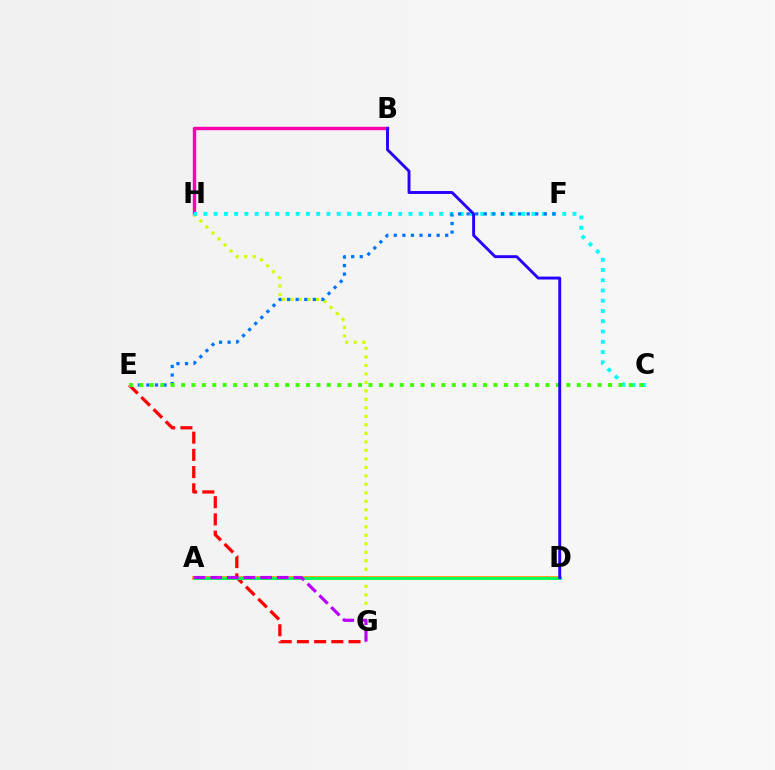{('B', 'H'): [{'color': '#ff00ac', 'line_style': 'solid', 'thickness': 2.43}], ('G', 'H'): [{'color': '#d1ff00', 'line_style': 'dotted', 'thickness': 2.31}], ('C', 'H'): [{'color': '#00fff6', 'line_style': 'dotted', 'thickness': 2.79}], ('E', 'G'): [{'color': '#ff0000', 'line_style': 'dashed', 'thickness': 2.34}], ('A', 'D'): [{'color': '#ff9400', 'line_style': 'solid', 'thickness': 2.64}, {'color': '#00ff5c', 'line_style': 'solid', 'thickness': 2.1}], ('E', 'F'): [{'color': '#0074ff', 'line_style': 'dotted', 'thickness': 2.33}], ('C', 'E'): [{'color': '#3dff00', 'line_style': 'dotted', 'thickness': 2.83}], ('B', 'D'): [{'color': '#2500ff', 'line_style': 'solid', 'thickness': 2.09}], ('A', 'G'): [{'color': '#b900ff', 'line_style': 'dashed', 'thickness': 2.26}]}